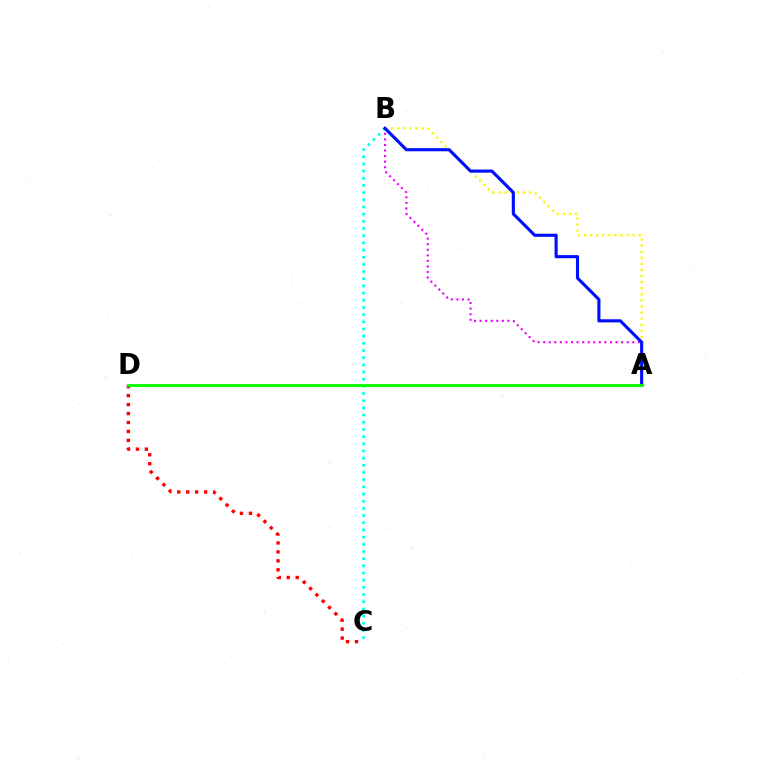{('A', 'B'): [{'color': '#fcf500', 'line_style': 'dotted', 'thickness': 1.65}, {'color': '#ee00ff', 'line_style': 'dotted', 'thickness': 1.51}, {'color': '#0010ff', 'line_style': 'solid', 'thickness': 2.25}], ('B', 'C'): [{'color': '#00fff6', 'line_style': 'dotted', 'thickness': 1.95}], ('C', 'D'): [{'color': '#ff0000', 'line_style': 'dotted', 'thickness': 2.43}], ('A', 'D'): [{'color': '#08ff00', 'line_style': 'solid', 'thickness': 2.08}]}